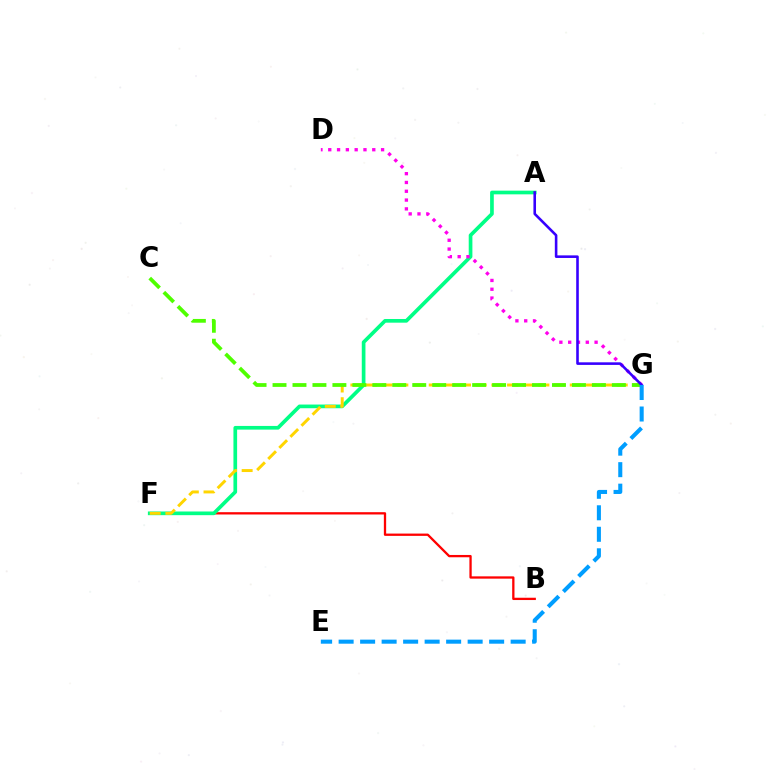{('B', 'F'): [{'color': '#ff0000', 'line_style': 'solid', 'thickness': 1.65}], ('A', 'F'): [{'color': '#00ff86', 'line_style': 'solid', 'thickness': 2.65}], ('D', 'G'): [{'color': '#ff00ed', 'line_style': 'dotted', 'thickness': 2.39}], ('F', 'G'): [{'color': '#ffd500', 'line_style': 'dashed', 'thickness': 2.13}], ('C', 'G'): [{'color': '#4fff00', 'line_style': 'dashed', 'thickness': 2.71}], ('A', 'G'): [{'color': '#3700ff', 'line_style': 'solid', 'thickness': 1.87}], ('E', 'G'): [{'color': '#009eff', 'line_style': 'dashed', 'thickness': 2.92}]}